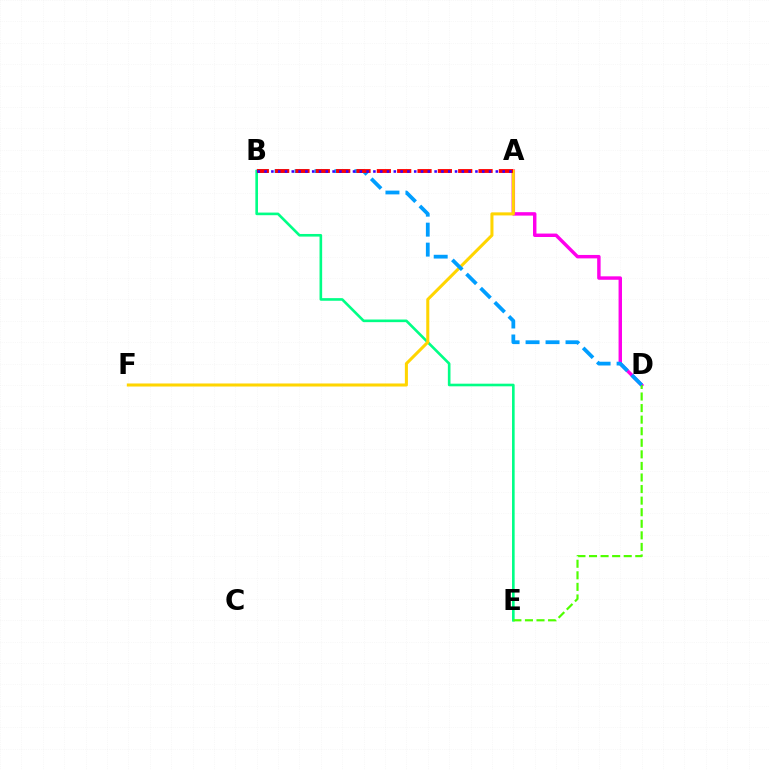{('B', 'E'): [{'color': '#00ff86', 'line_style': 'solid', 'thickness': 1.89}], ('A', 'D'): [{'color': '#ff00ed', 'line_style': 'solid', 'thickness': 2.48}], ('A', 'F'): [{'color': '#ffd500', 'line_style': 'solid', 'thickness': 2.2}], ('D', 'E'): [{'color': '#4fff00', 'line_style': 'dashed', 'thickness': 1.57}], ('B', 'D'): [{'color': '#009eff', 'line_style': 'dashed', 'thickness': 2.71}], ('A', 'B'): [{'color': '#ff0000', 'line_style': 'dashed', 'thickness': 2.76}, {'color': '#3700ff', 'line_style': 'dotted', 'thickness': 1.85}]}